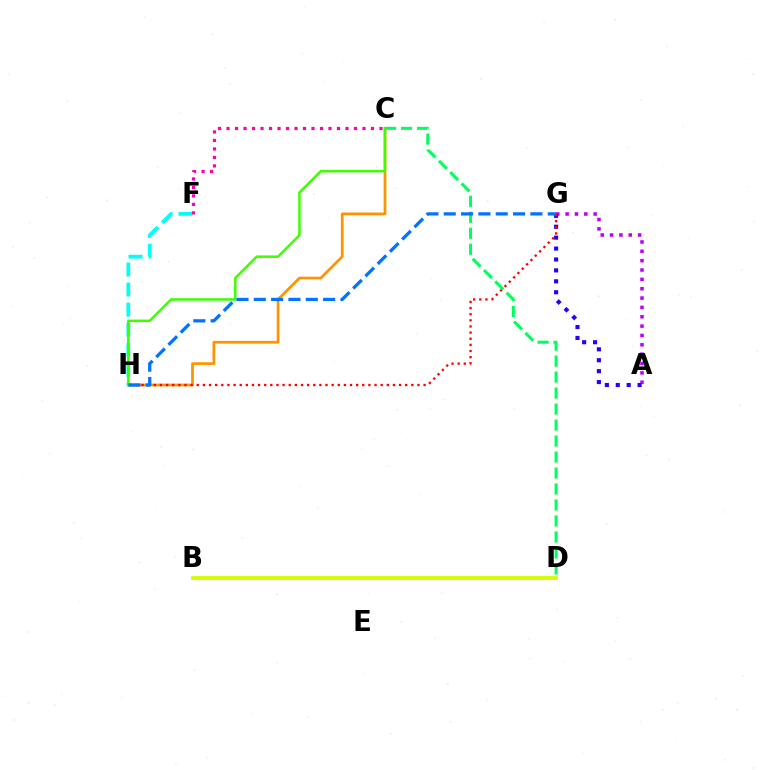{('A', 'G'): [{'color': '#b900ff', 'line_style': 'dotted', 'thickness': 2.54}, {'color': '#2500ff', 'line_style': 'dotted', 'thickness': 2.97}], ('C', 'H'): [{'color': '#ff9400', 'line_style': 'solid', 'thickness': 1.97}, {'color': '#3dff00', 'line_style': 'solid', 'thickness': 1.82}], ('F', 'H'): [{'color': '#00fff6', 'line_style': 'dashed', 'thickness': 2.72}], ('G', 'H'): [{'color': '#ff0000', 'line_style': 'dotted', 'thickness': 1.67}, {'color': '#0074ff', 'line_style': 'dashed', 'thickness': 2.36}], ('C', 'D'): [{'color': '#00ff5c', 'line_style': 'dashed', 'thickness': 2.17}], ('C', 'F'): [{'color': '#ff00ac', 'line_style': 'dotted', 'thickness': 2.31}], ('B', 'D'): [{'color': '#d1ff00', 'line_style': 'solid', 'thickness': 2.76}]}